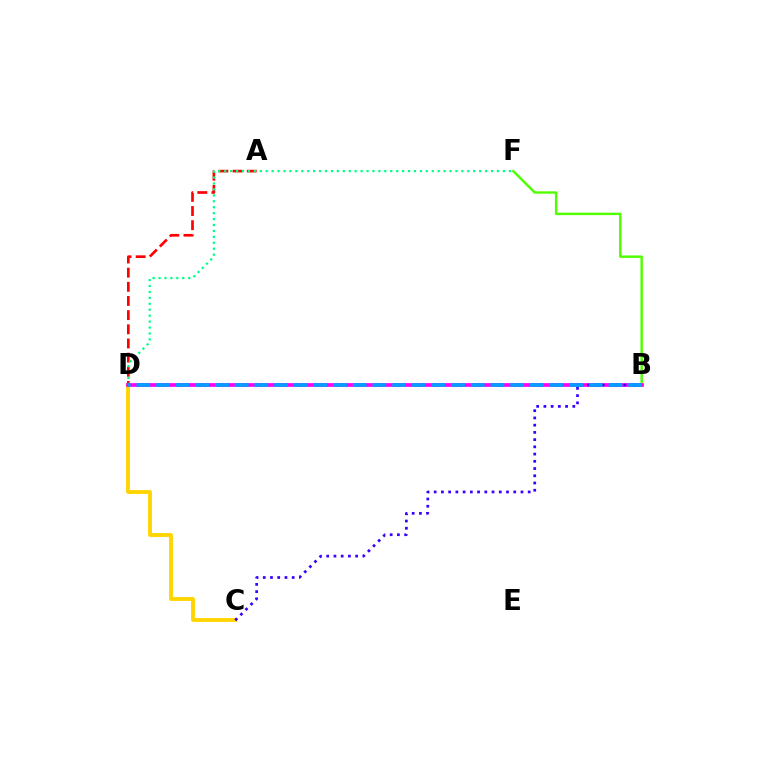{('A', 'D'): [{'color': '#ff0000', 'line_style': 'dashed', 'thickness': 1.92}], ('C', 'D'): [{'color': '#ffd500', 'line_style': 'solid', 'thickness': 2.78}], ('D', 'F'): [{'color': '#00ff86', 'line_style': 'dotted', 'thickness': 1.61}], ('B', 'F'): [{'color': '#4fff00', 'line_style': 'solid', 'thickness': 1.75}], ('B', 'D'): [{'color': '#ff00ed', 'line_style': 'solid', 'thickness': 2.67}, {'color': '#009eff', 'line_style': 'dashed', 'thickness': 2.67}], ('B', 'C'): [{'color': '#3700ff', 'line_style': 'dotted', 'thickness': 1.96}]}